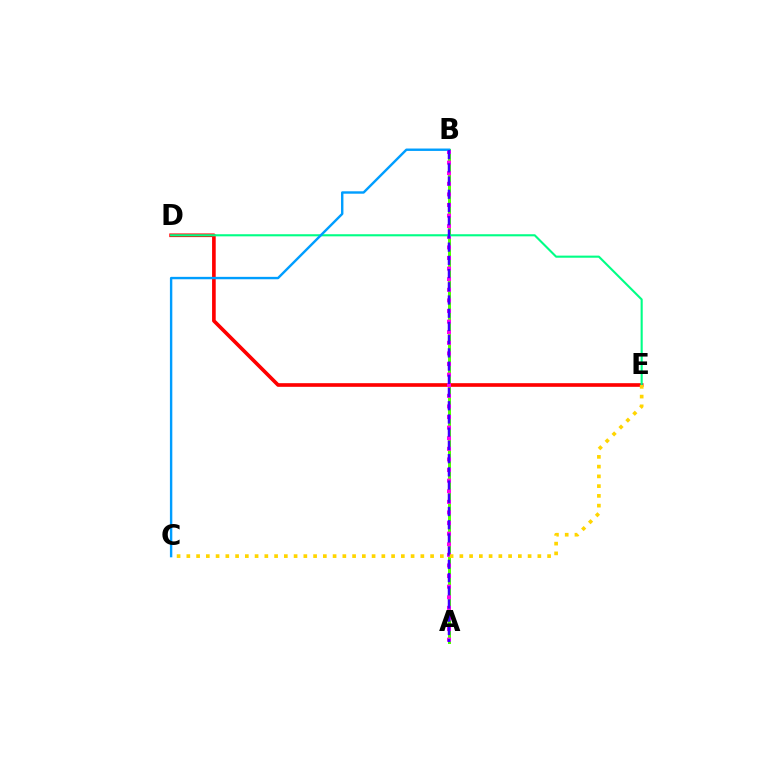{('A', 'B'): [{'color': '#4fff00', 'line_style': 'solid', 'thickness': 2.16}, {'color': '#ff00ed', 'line_style': 'dotted', 'thickness': 2.88}, {'color': '#3700ff', 'line_style': 'dashed', 'thickness': 1.8}], ('D', 'E'): [{'color': '#ff0000', 'line_style': 'solid', 'thickness': 2.62}, {'color': '#00ff86', 'line_style': 'solid', 'thickness': 1.52}], ('B', 'C'): [{'color': '#009eff', 'line_style': 'solid', 'thickness': 1.73}], ('C', 'E'): [{'color': '#ffd500', 'line_style': 'dotted', 'thickness': 2.65}]}